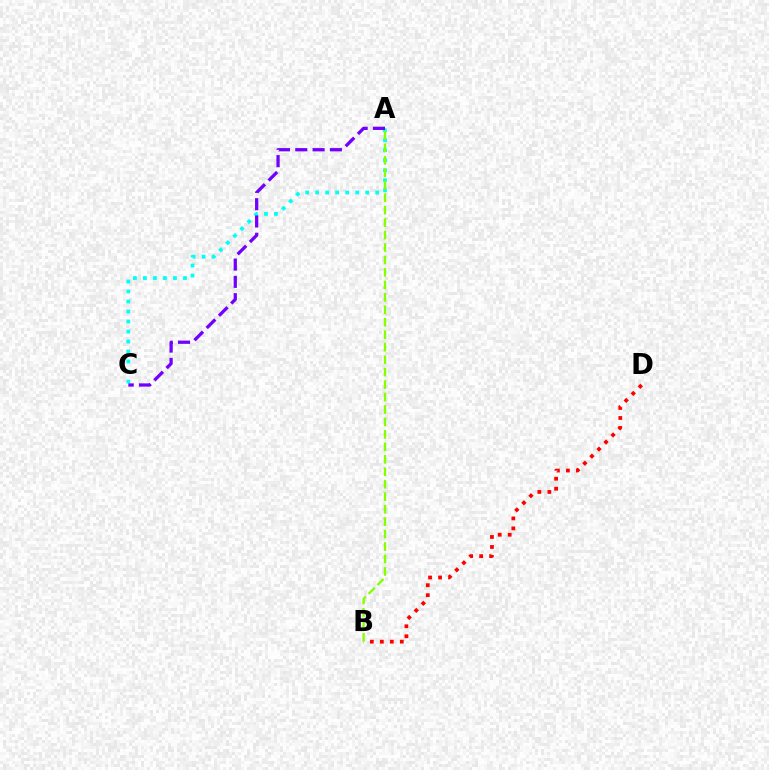{('A', 'C'): [{'color': '#00fff6', 'line_style': 'dotted', 'thickness': 2.72}, {'color': '#7200ff', 'line_style': 'dashed', 'thickness': 2.35}], ('B', 'D'): [{'color': '#ff0000', 'line_style': 'dotted', 'thickness': 2.71}], ('A', 'B'): [{'color': '#84ff00', 'line_style': 'dashed', 'thickness': 1.69}]}